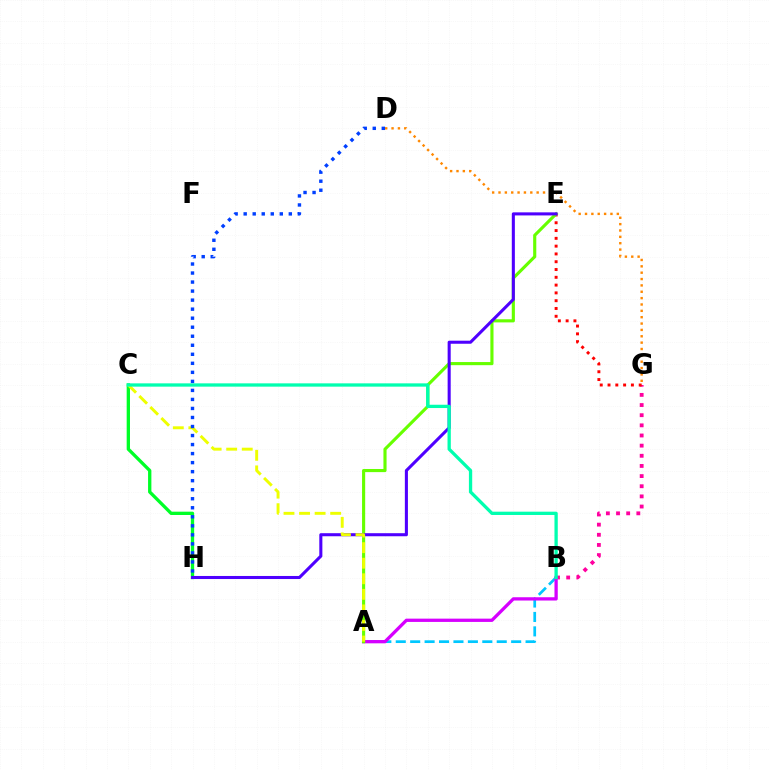{('B', 'G'): [{'color': '#ff00a0', 'line_style': 'dotted', 'thickness': 2.76}], ('C', 'H'): [{'color': '#00ff27', 'line_style': 'solid', 'thickness': 2.39}], ('E', 'G'): [{'color': '#ff0000', 'line_style': 'dotted', 'thickness': 2.12}], ('A', 'B'): [{'color': '#00c7ff', 'line_style': 'dashed', 'thickness': 1.96}, {'color': '#d600ff', 'line_style': 'solid', 'thickness': 2.37}], ('D', 'G'): [{'color': '#ff8800', 'line_style': 'dotted', 'thickness': 1.73}], ('A', 'E'): [{'color': '#66ff00', 'line_style': 'solid', 'thickness': 2.25}], ('E', 'H'): [{'color': '#4f00ff', 'line_style': 'solid', 'thickness': 2.21}], ('A', 'C'): [{'color': '#eeff00', 'line_style': 'dashed', 'thickness': 2.11}], ('B', 'C'): [{'color': '#00ffaf', 'line_style': 'solid', 'thickness': 2.37}], ('D', 'H'): [{'color': '#003fff', 'line_style': 'dotted', 'thickness': 2.45}]}